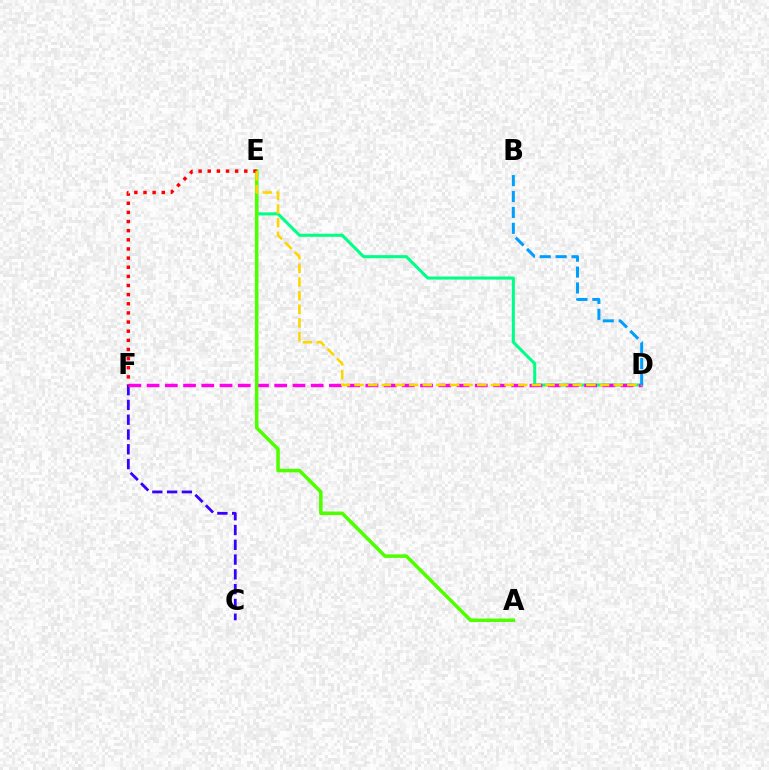{('D', 'E'): [{'color': '#00ff86', 'line_style': 'solid', 'thickness': 2.2}, {'color': '#ffd500', 'line_style': 'dashed', 'thickness': 1.85}], ('C', 'F'): [{'color': '#3700ff', 'line_style': 'dashed', 'thickness': 2.01}], ('D', 'F'): [{'color': '#ff00ed', 'line_style': 'dashed', 'thickness': 2.48}], ('A', 'E'): [{'color': '#4fff00', 'line_style': 'solid', 'thickness': 2.55}], ('E', 'F'): [{'color': '#ff0000', 'line_style': 'dotted', 'thickness': 2.48}], ('B', 'D'): [{'color': '#009eff', 'line_style': 'dashed', 'thickness': 2.16}]}